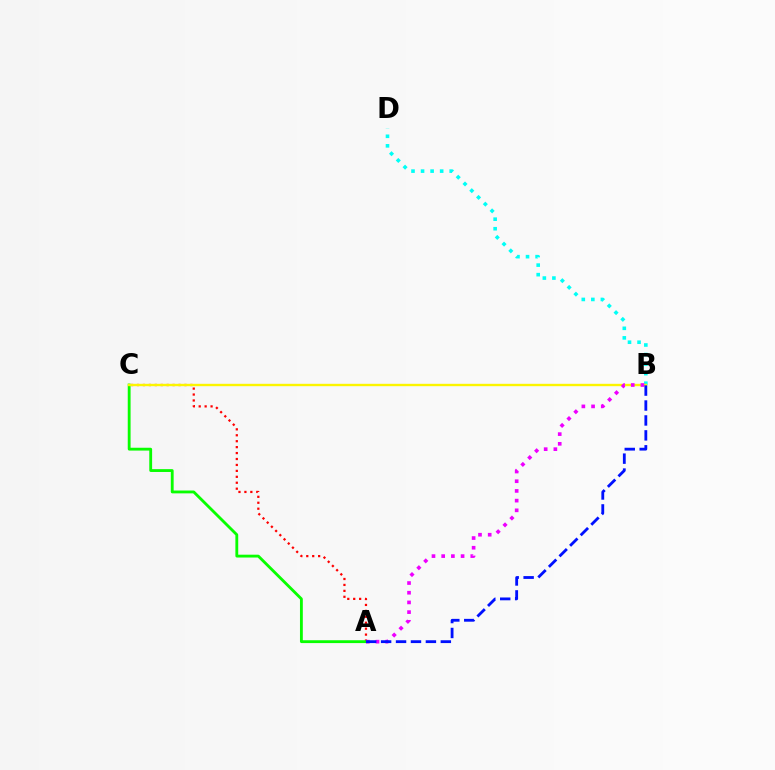{('A', 'C'): [{'color': '#ff0000', 'line_style': 'dotted', 'thickness': 1.61}, {'color': '#08ff00', 'line_style': 'solid', 'thickness': 2.04}], ('B', 'D'): [{'color': '#00fff6', 'line_style': 'dotted', 'thickness': 2.6}], ('B', 'C'): [{'color': '#fcf500', 'line_style': 'solid', 'thickness': 1.71}], ('A', 'B'): [{'color': '#ee00ff', 'line_style': 'dotted', 'thickness': 2.64}, {'color': '#0010ff', 'line_style': 'dashed', 'thickness': 2.03}]}